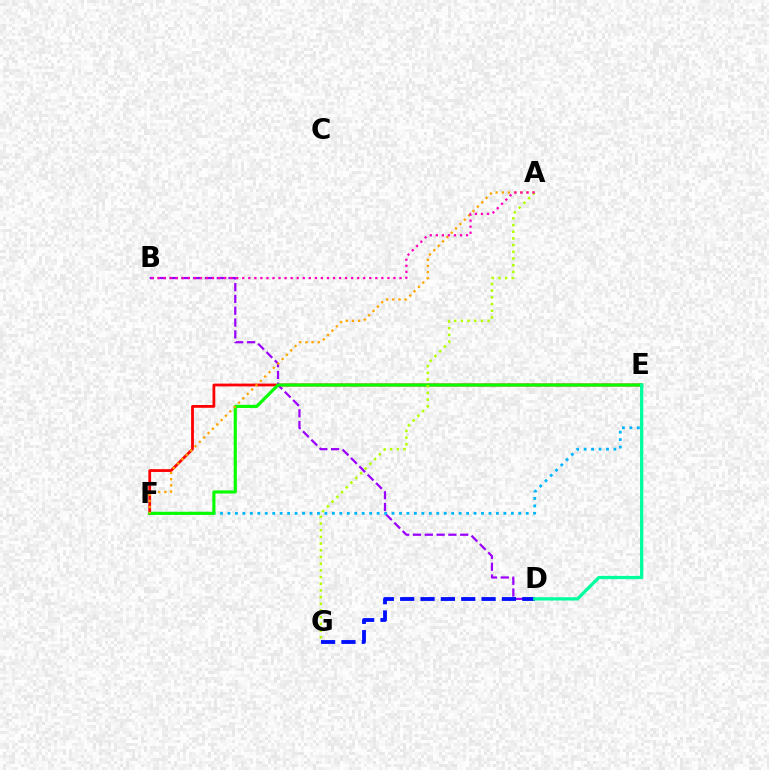{('E', 'F'): [{'color': '#ff0000', 'line_style': 'solid', 'thickness': 2.01}, {'color': '#00b5ff', 'line_style': 'dotted', 'thickness': 2.03}, {'color': '#08ff00', 'line_style': 'solid', 'thickness': 2.26}], ('B', 'D'): [{'color': '#9b00ff', 'line_style': 'dashed', 'thickness': 1.6}], ('A', 'F'): [{'color': '#ffa500', 'line_style': 'dotted', 'thickness': 1.67}], ('D', 'G'): [{'color': '#0010ff', 'line_style': 'dashed', 'thickness': 2.76}], ('D', 'E'): [{'color': '#00ff9d', 'line_style': 'solid', 'thickness': 2.35}], ('A', 'G'): [{'color': '#b3ff00', 'line_style': 'dotted', 'thickness': 1.82}], ('A', 'B'): [{'color': '#ff00bd', 'line_style': 'dotted', 'thickness': 1.64}]}